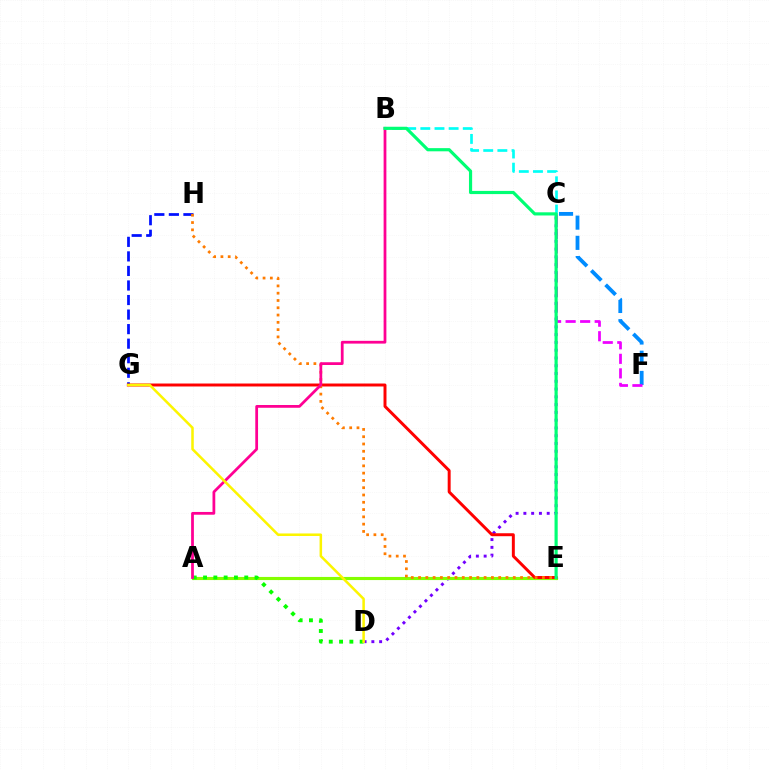{('C', 'D'): [{'color': '#7200ff', 'line_style': 'dotted', 'thickness': 2.11}], ('G', 'H'): [{'color': '#0010ff', 'line_style': 'dashed', 'thickness': 1.98}], ('C', 'F'): [{'color': '#008cff', 'line_style': 'dashed', 'thickness': 2.75}, {'color': '#ee00ff', 'line_style': 'dashed', 'thickness': 1.97}], ('A', 'E'): [{'color': '#84ff00', 'line_style': 'solid', 'thickness': 2.25}], ('E', 'G'): [{'color': '#ff0000', 'line_style': 'solid', 'thickness': 2.13}], ('E', 'H'): [{'color': '#ff7c00', 'line_style': 'dotted', 'thickness': 1.98}], ('B', 'C'): [{'color': '#00fff6', 'line_style': 'dashed', 'thickness': 1.92}], ('A', 'D'): [{'color': '#08ff00', 'line_style': 'dotted', 'thickness': 2.8}], ('A', 'B'): [{'color': '#ff0094', 'line_style': 'solid', 'thickness': 1.99}], ('B', 'E'): [{'color': '#00ff74', 'line_style': 'solid', 'thickness': 2.28}], ('D', 'G'): [{'color': '#fcf500', 'line_style': 'solid', 'thickness': 1.82}]}